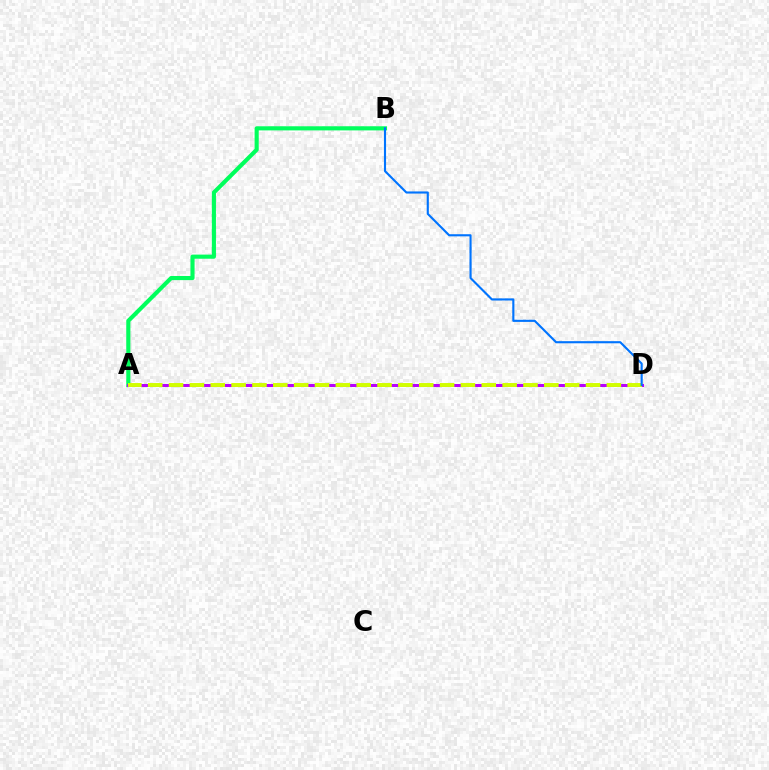{('A', 'D'): [{'color': '#ff0000', 'line_style': 'dotted', 'thickness': 1.92}, {'color': '#b900ff', 'line_style': 'solid', 'thickness': 2.15}, {'color': '#d1ff00', 'line_style': 'dashed', 'thickness': 2.83}], ('A', 'B'): [{'color': '#00ff5c', 'line_style': 'solid', 'thickness': 2.97}], ('B', 'D'): [{'color': '#0074ff', 'line_style': 'solid', 'thickness': 1.53}]}